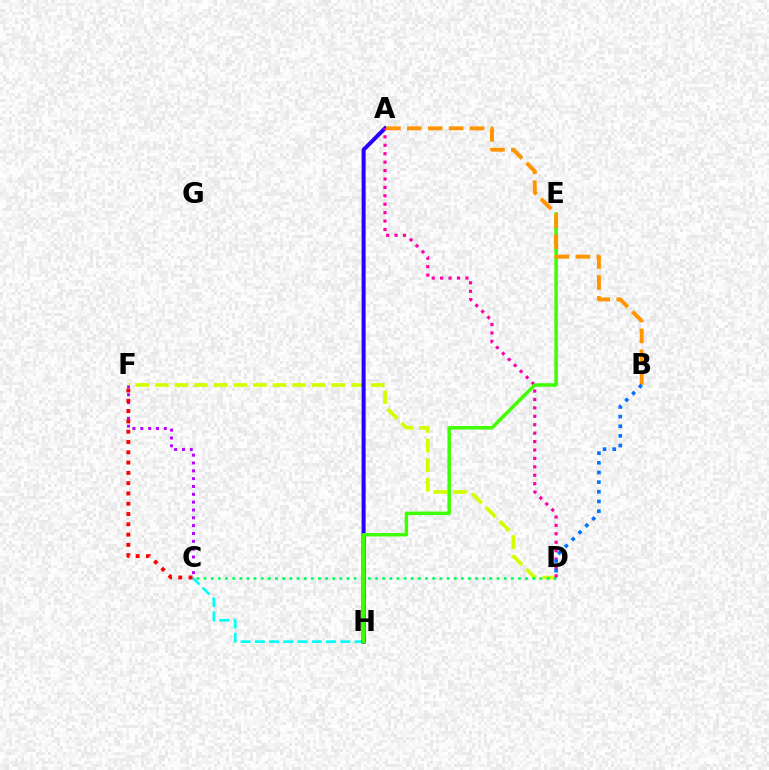{('C', 'H'): [{'color': '#00fff6', 'line_style': 'dashed', 'thickness': 1.94}], ('D', 'F'): [{'color': '#d1ff00', 'line_style': 'dashed', 'thickness': 2.67}], ('A', 'H'): [{'color': '#2500ff', 'line_style': 'solid', 'thickness': 2.89}], ('C', 'D'): [{'color': '#00ff5c', 'line_style': 'dotted', 'thickness': 1.94}], ('A', 'D'): [{'color': '#ff00ac', 'line_style': 'dotted', 'thickness': 2.29}], ('E', 'H'): [{'color': '#3dff00', 'line_style': 'solid', 'thickness': 2.5}], ('C', 'F'): [{'color': '#b900ff', 'line_style': 'dotted', 'thickness': 2.13}, {'color': '#ff0000', 'line_style': 'dotted', 'thickness': 2.8}], ('A', 'B'): [{'color': '#ff9400', 'line_style': 'dashed', 'thickness': 2.84}], ('B', 'D'): [{'color': '#0074ff', 'line_style': 'dotted', 'thickness': 2.62}]}